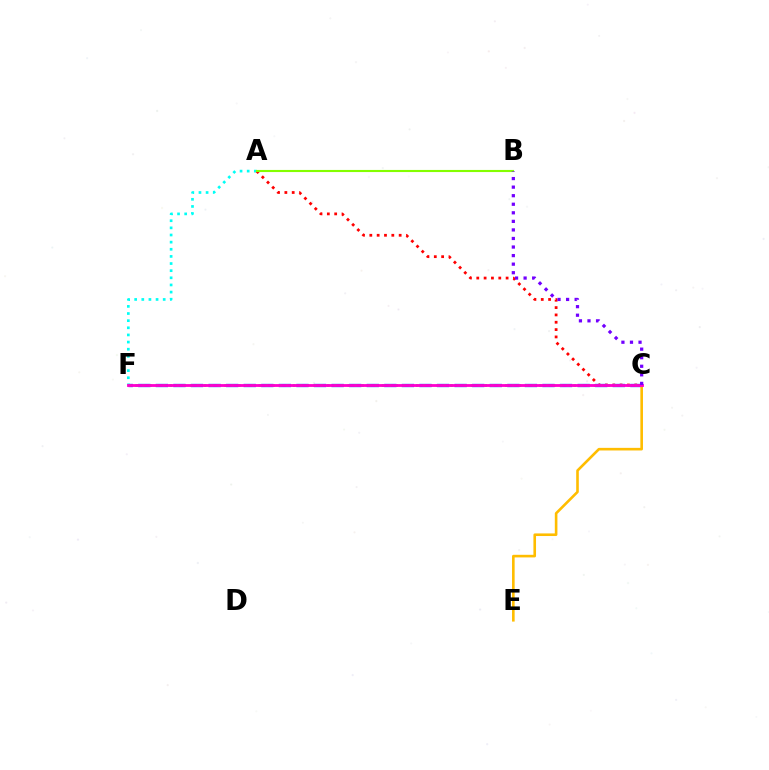{('A', 'F'): [{'color': '#00fff6', 'line_style': 'dotted', 'thickness': 1.94}], ('A', 'C'): [{'color': '#ff0000', 'line_style': 'dotted', 'thickness': 1.99}], ('C', 'F'): [{'color': '#004bff', 'line_style': 'dashed', 'thickness': 2.39}, {'color': '#00ff39', 'line_style': 'dotted', 'thickness': 1.86}, {'color': '#ff00cf', 'line_style': 'solid', 'thickness': 2.04}], ('C', 'E'): [{'color': '#ffbd00', 'line_style': 'solid', 'thickness': 1.88}], ('A', 'B'): [{'color': '#84ff00', 'line_style': 'solid', 'thickness': 1.53}], ('B', 'C'): [{'color': '#7200ff', 'line_style': 'dotted', 'thickness': 2.33}]}